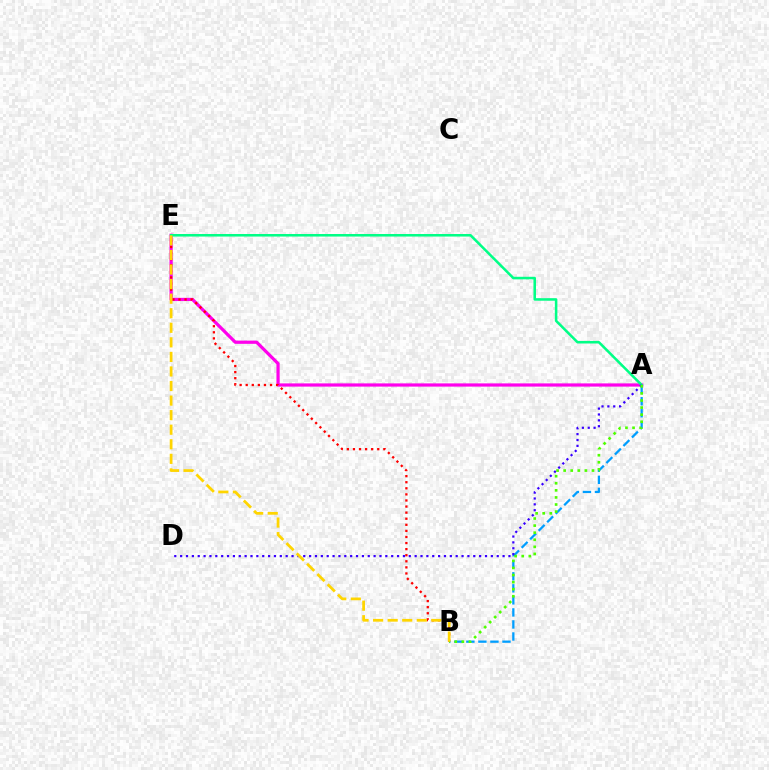{('A', 'E'): [{'color': '#ff00ed', 'line_style': 'solid', 'thickness': 2.31}, {'color': '#00ff86', 'line_style': 'solid', 'thickness': 1.83}], ('B', 'E'): [{'color': '#ff0000', 'line_style': 'dotted', 'thickness': 1.65}, {'color': '#ffd500', 'line_style': 'dashed', 'thickness': 1.98}], ('A', 'B'): [{'color': '#009eff', 'line_style': 'dashed', 'thickness': 1.64}, {'color': '#4fff00', 'line_style': 'dotted', 'thickness': 1.92}], ('A', 'D'): [{'color': '#3700ff', 'line_style': 'dotted', 'thickness': 1.59}]}